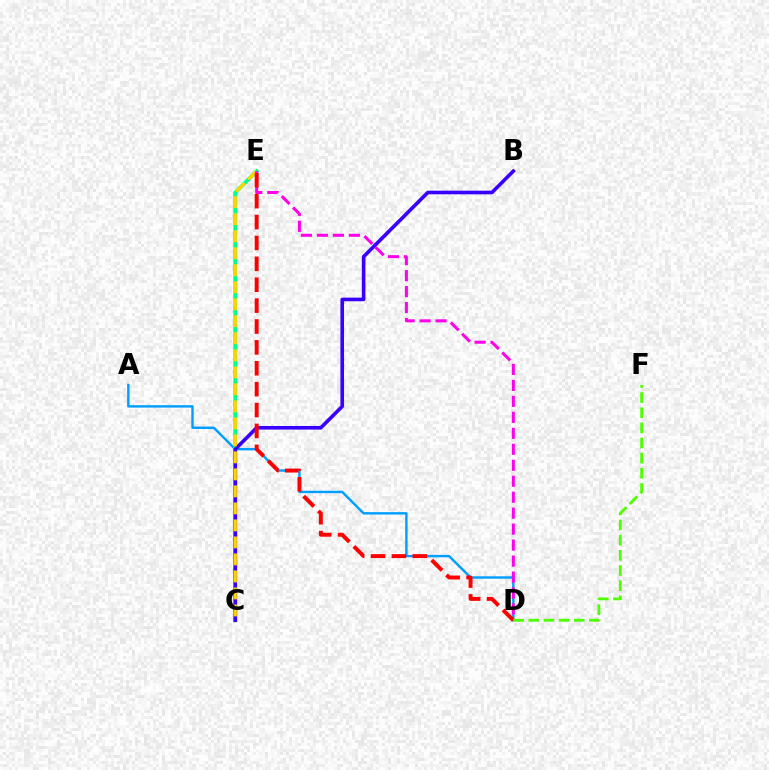{('A', 'D'): [{'color': '#009eff', 'line_style': 'solid', 'thickness': 1.73}], ('C', 'E'): [{'color': '#00ff86', 'line_style': 'solid', 'thickness': 2.73}, {'color': '#ffd500', 'line_style': 'dashed', 'thickness': 2.31}], ('B', 'C'): [{'color': '#3700ff', 'line_style': 'solid', 'thickness': 2.6}], ('D', 'E'): [{'color': '#ff00ed', 'line_style': 'dashed', 'thickness': 2.17}, {'color': '#ff0000', 'line_style': 'dashed', 'thickness': 2.84}], ('D', 'F'): [{'color': '#4fff00', 'line_style': 'dashed', 'thickness': 2.06}]}